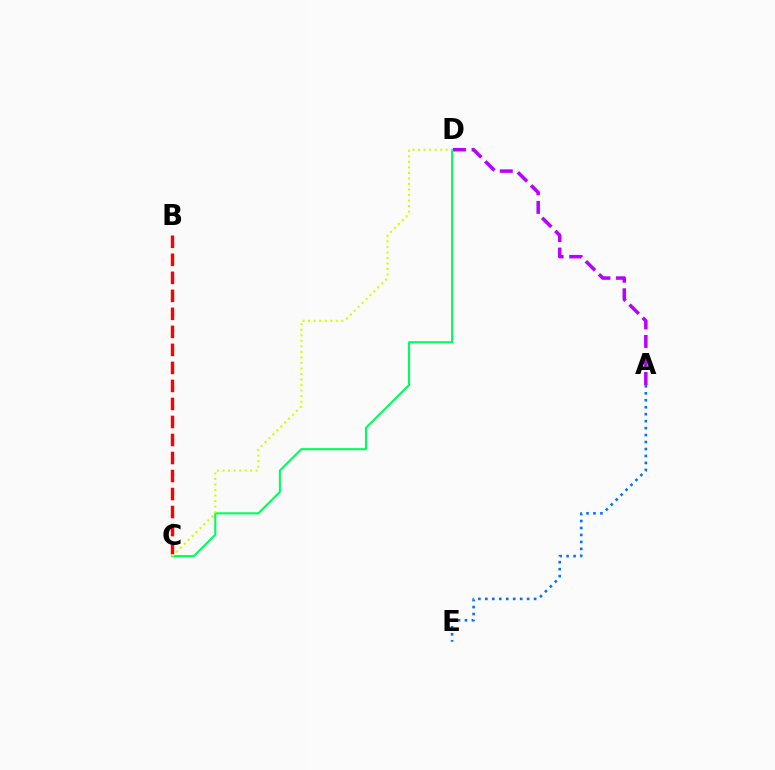{('A', 'D'): [{'color': '#b900ff', 'line_style': 'dashed', 'thickness': 2.52}], ('A', 'E'): [{'color': '#0074ff', 'line_style': 'dotted', 'thickness': 1.89}], ('B', 'C'): [{'color': '#ff0000', 'line_style': 'dashed', 'thickness': 2.45}], ('C', 'D'): [{'color': '#00ff5c', 'line_style': 'solid', 'thickness': 1.5}, {'color': '#d1ff00', 'line_style': 'dotted', 'thickness': 1.5}]}